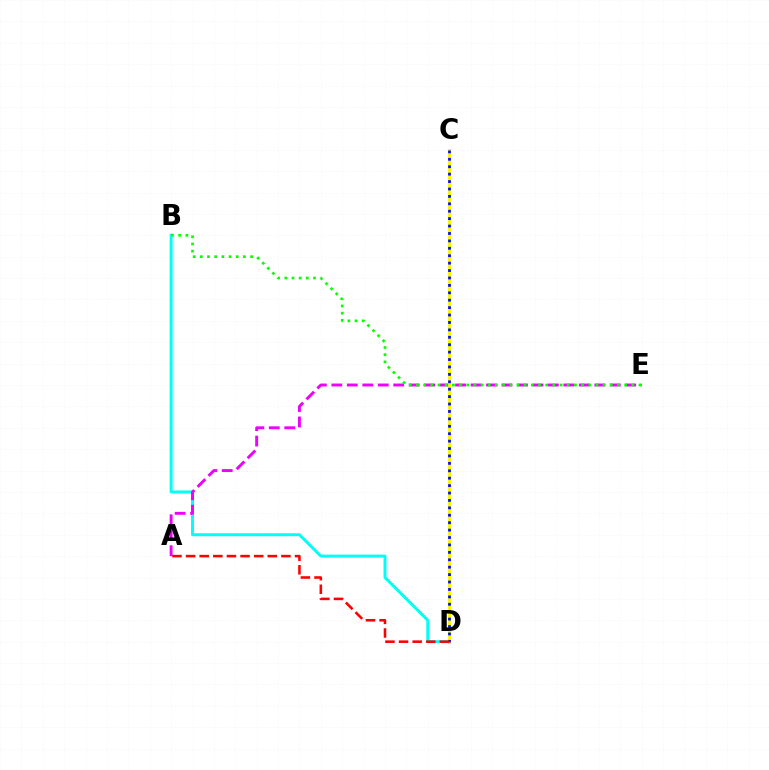{('B', 'D'): [{'color': '#00fff6', 'line_style': 'solid', 'thickness': 2.13}], ('A', 'E'): [{'color': '#ee00ff', 'line_style': 'dashed', 'thickness': 2.1}], ('C', 'D'): [{'color': '#fcf500', 'line_style': 'solid', 'thickness': 2.11}, {'color': '#0010ff', 'line_style': 'dotted', 'thickness': 2.01}], ('A', 'D'): [{'color': '#ff0000', 'line_style': 'dashed', 'thickness': 1.85}], ('B', 'E'): [{'color': '#08ff00', 'line_style': 'dotted', 'thickness': 1.95}]}